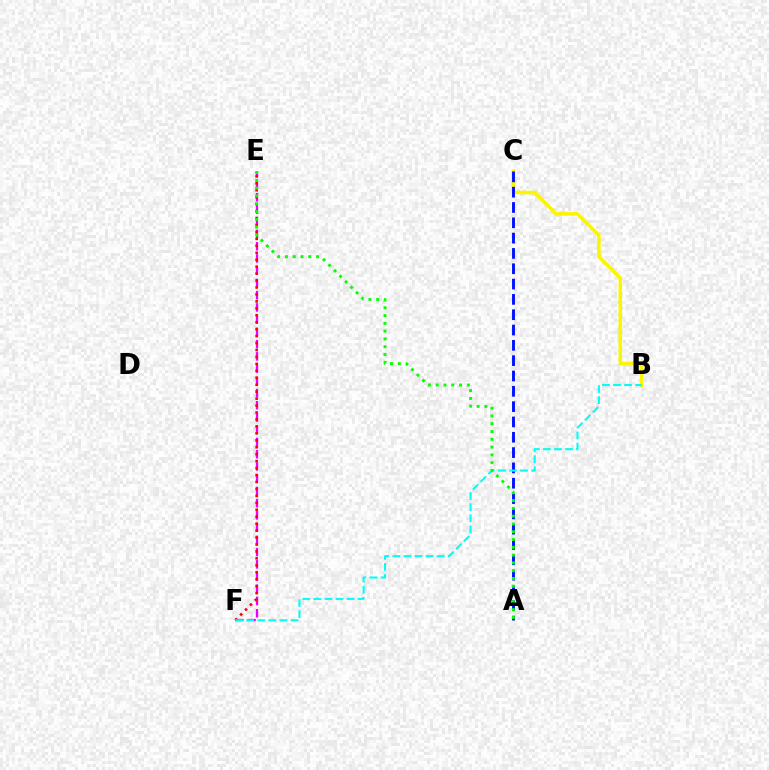{('B', 'C'): [{'color': '#fcf500', 'line_style': 'solid', 'thickness': 2.55}], ('E', 'F'): [{'color': '#ee00ff', 'line_style': 'dashed', 'thickness': 1.66}, {'color': '#ff0000', 'line_style': 'dotted', 'thickness': 1.89}], ('A', 'C'): [{'color': '#0010ff', 'line_style': 'dashed', 'thickness': 2.08}], ('B', 'F'): [{'color': '#00fff6', 'line_style': 'dashed', 'thickness': 1.5}], ('A', 'E'): [{'color': '#08ff00', 'line_style': 'dotted', 'thickness': 2.12}]}